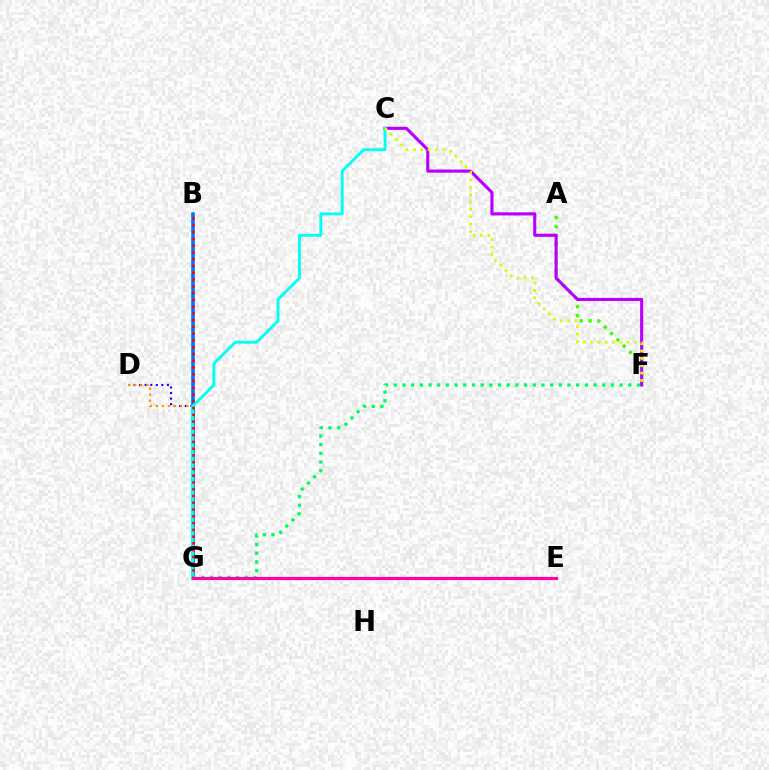{('A', 'F'): [{'color': '#3dff00', 'line_style': 'dotted', 'thickness': 2.42}], ('C', 'F'): [{'color': '#b900ff', 'line_style': 'solid', 'thickness': 2.25}, {'color': '#d1ff00', 'line_style': 'dotted', 'thickness': 2.0}], ('D', 'G'): [{'color': '#2500ff', 'line_style': 'dotted', 'thickness': 1.51}, {'color': '#ff9400', 'line_style': 'dotted', 'thickness': 1.65}], ('B', 'G'): [{'color': '#0074ff', 'line_style': 'solid', 'thickness': 2.59}, {'color': '#ff0000', 'line_style': 'dotted', 'thickness': 1.84}], ('C', 'G'): [{'color': '#00fff6', 'line_style': 'solid', 'thickness': 2.07}], ('F', 'G'): [{'color': '#00ff5c', 'line_style': 'dotted', 'thickness': 2.36}], ('E', 'G'): [{'color': '#ff00ac', 'line_style': 'solid', 'thickness': 2.27}]}